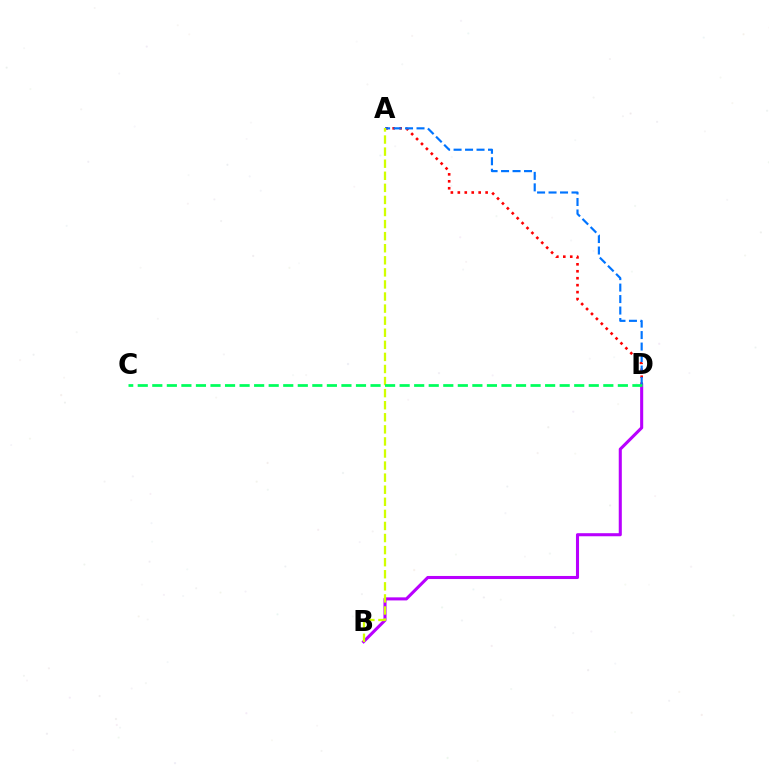{('A', 'D'): [{'color': '#ff0000', 'line_style': 'dotted', 'thickness': 1.89}, {'color': '#0074ff', 'line_style': 'dashed', 'thickness': 1.56}], ('B', 'D'): [{'color': '#b900ff', 'line_style': 'solid', 'thickness': 2.21}], ('A', 'B'): [{'color': '#d1ff00', 'line_style': 'dashed', 'thickness': 1.64}], ('C', 'D'): [{'color': '#00ff5c', 'line_style': 'dashed', 'thickness': 1.98}]}